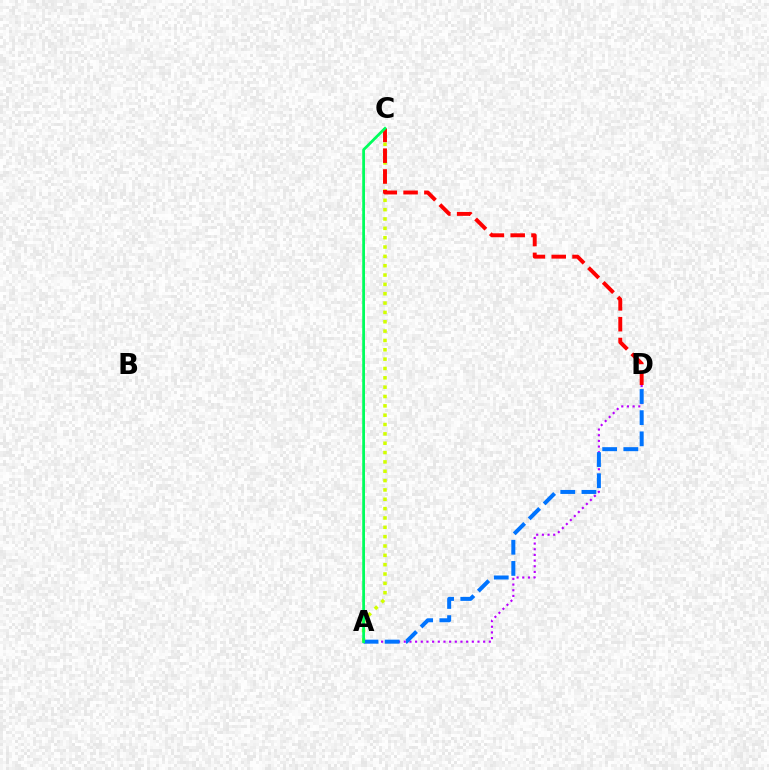{('A', 'C'): [{'color': '#d1ff00', 'line_style': 'dotted', 'thickness': 2.54}, {'color': '#00ff5c', 'line_style': 'solid', 'thickness': 1.99}], ('C', 'D'): [{'color': '#ff0000', 'line_style': 'dashed', 'thickness': 2.83}], ('A', 'D'): [{'color': '#b900ff', 'line_style': 'dotted', 'thickness': 1.54}, {'color': '#0074ff', 'line_style': 'dashed', 'thickness': 2.88}]}